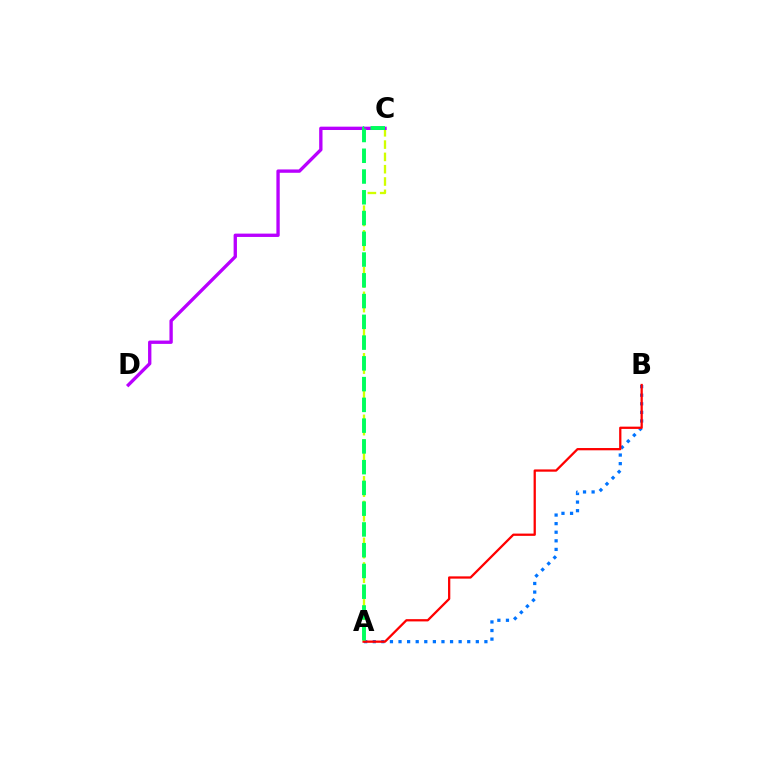{('A', 'B'): [{'color': '#0074ff', 'line_style': 'dotted', 'thickness': 2.33}, {'color': '#ff0000', 'line_style': 'solid', 'thickness': 1.63}], ('A', 'C'): [{'color': '#d1ff00', 'line_style': 'dashed', 'thickness': 1.67}, {'color': '#00ff5c', 'line_style': 'dashed', 'thickness': 2.82}], ('C', 'D'): [{'color': '#b900ff', 'line_style': 'solid', 'thickness': 2.4}]}